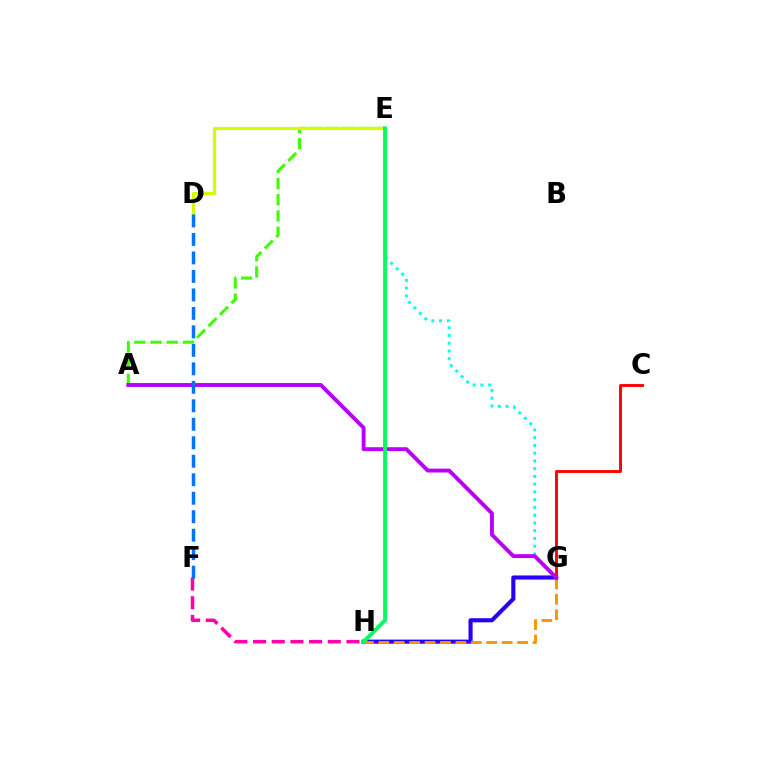{('G', 'H'): [{'color': '#2500ff', 'line_style': 'solid', 'thickness': 2.95}, {'color': '#ff9400', 'line_style': 'dashed', 'thickness': 2.09}], ('C', 'G'): [{'color': '#ff0000', 'line_style': 'solid', 'thickness': 2.08}], ('F', 'H'): [{'color': '#ff00ac', 'line_style': 'dashed', 'thickness': 2.54}], ('A', 'E'): [{'color': '#3dff00', 'line_style': 'dashed', 'thickness': 2.2}], ('D', 'E'): [{'color': '#d1ff00', 'line_style': 'solid', 'thickness': 2.32}], ('E', 'G'): [{'color': '#00fff6', 'line_style': 'dotted', 'thickness': 2.11}], ('A', 'G'): [{'color': '#b900ff', 'line_style': 'solid', 'thickness': 2.81}], ('D', 'F'): [{'color': '#0074ff', 'line_style': 'dashed', 'thickness': 2.51}], ('E', 'H'): [{'color': '#00ff5c', 'line_style': 'solid', 'thickness': 2.78}]}